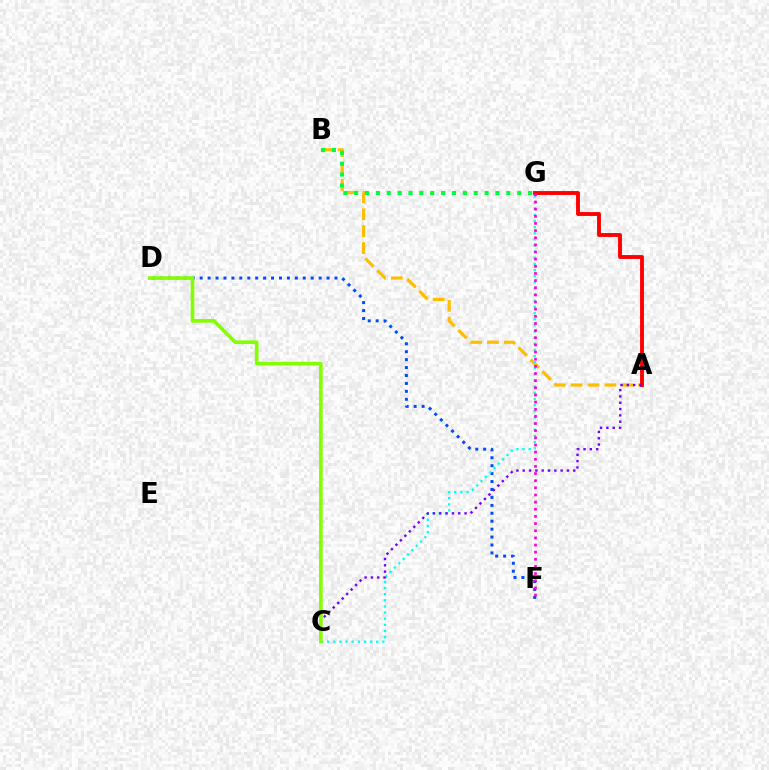{('D', 'F'): [{'color': '#004bff', 'line_style': 'dotted', 'thickness': 2.15}], ('A', 'B'): [{'color': '#ffbd00', 'line_style': 'dashed', 'thickness': 2.3}], ('C', 'G'): [{'color': '#00fff6', 'line_style': 'dotted', 'thickness': 1.67}], ('B', 'G'): [{'color': '#00ff39', 'line_style': 'dotted', 'thickness': 2.95}], ('A', 'G'): [{'color': '#ff0000', 'line_style': 'solid', 'thickness': 2.79}], ('A', 'C'): [{'color': '#7200ff', 'line_style': 'dotted', 'thickness': 1.72}], ('F', 'G'): [{'color': '#ff00cf', 'line_style': 'dotted', 'thickness': 1.94}], ('C', 'D'): [{'color': '#84ff00', 'line_style': 'solid', 'thickness': 2.63}]}